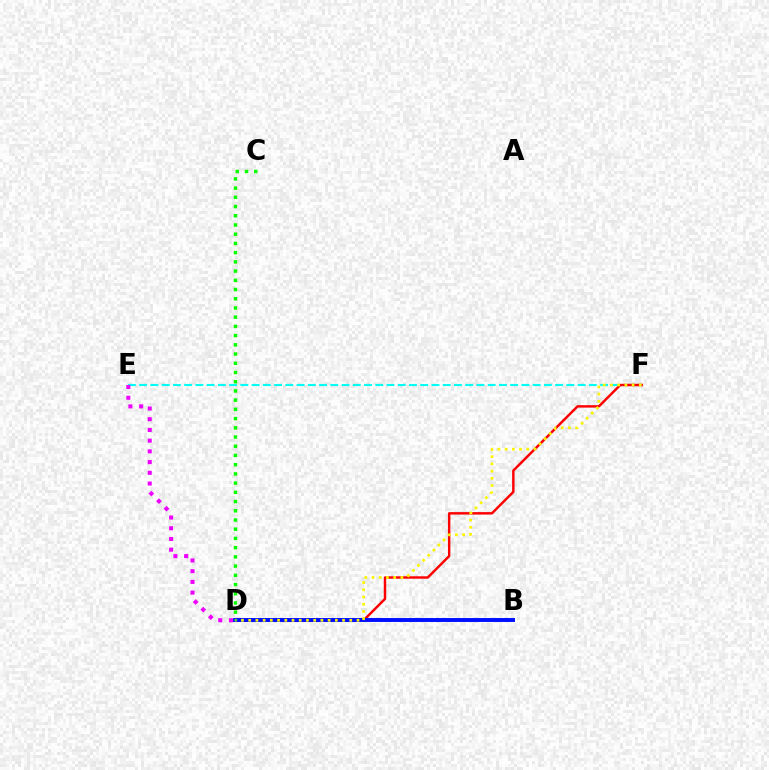{('E', 'F'): [{'color': '#00fff6', 'line_style': 'dashed', 'thickness': 1.53}], ('D', 'F'): [{'color': '#ff0000', 'line_style': 'solid', 'thickness': 1.76}, {'color': '#fcf500', 'line_style': 'dotted', 'thickness': 1.96}], ('D', 'E'): [{'color': '#ee00ff', 'line_style': 'dotted', 'thickness': 2.91}], ('B', 'D'): [{'color': '#0010ff', 'line_style': 'solid', 'thickness': 2.83}], ('C', 'D'): [{'color': '#08ff00', 'line_style': 'dotted', 'thickness': 2.5}]}